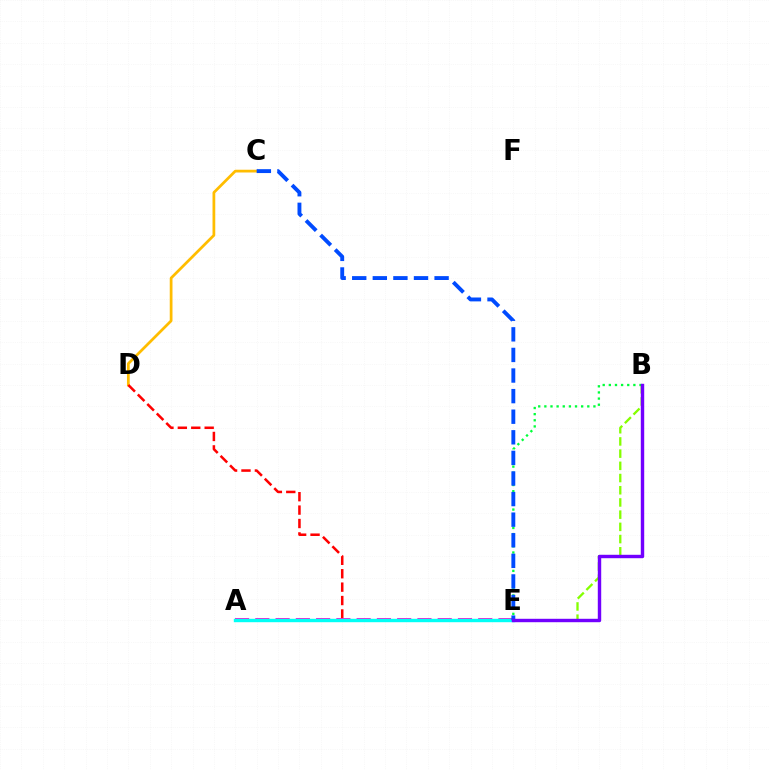{('C', 'D'): [{'color': '#ffbd00', 'line_style': 'solid', 'thickness': 1.98}], ('B', 'E'): [{'color': '#84ff00', 'line_style': 'dashed', 'thickness': 1.66}, {'color': '#00ff39', 'line_style': 'dotted', 'thickness': 1.67}, {'color': '#7200ff', 'line_style': 'solid', 'thickness': 2.46}], ('D', 'E'): [{'color': '#ff0000', 'line_style': 'dashed', 'thickness': 1.82}], ('A', 'E'): [{'color': '#ff00cf', 'line_style': 'dashed', 'thickness': 2.75}, {'color': '#00fff6', 'line_style': 'solid', 'thickness': 2.45}], ('C', 'E'): [{'color': '#004bff', 'line_style': 'dashed', 'thickness': 2.8}]}